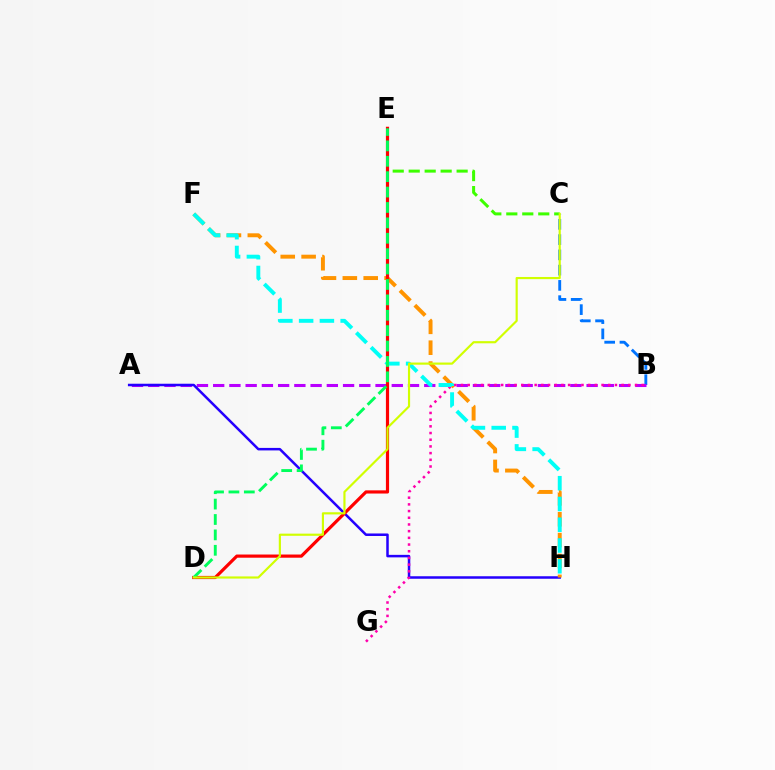{('B', 'C'): [{'color': '#0074ff', 'line_style': 'dashed', 'thickness': 2.07}], ('A', 'B'): [{'color': '#b900ff', 'line_style': 'dashed', 'thickness': 2.21}], ('A', 'H'): [{'color': '#2500ff', 'line_style': 'solid', 'thickness': 1.81}], ('F', 'H'): [{'color': '#ff9400', 'line_style': 'dashed', 'thickness': 2.84}, {'color': '#00fff6', 'line_style': 'dashed', 'thickness': 2.82}], ('B', 'G'): [{'color': '#ff00ac', 'line_style': 'dotted', 'thickness': 1.82}], ('C', 'E'): [{'color': '#3dff00', 'line_style': 'dashed', 'thickness': 2.17}], ('D', 'E'): [{'color': '#ff0000', 'line_style': 'solid', 'thickness': 2.29}, {'color': '#00ff5c', 'line_style': 'dashed', 'thickness': 2.09}], ('C', 'D'): [{'color': '#d1ff00', 'line_style': 'solid', 'thickness': 1.56}]}